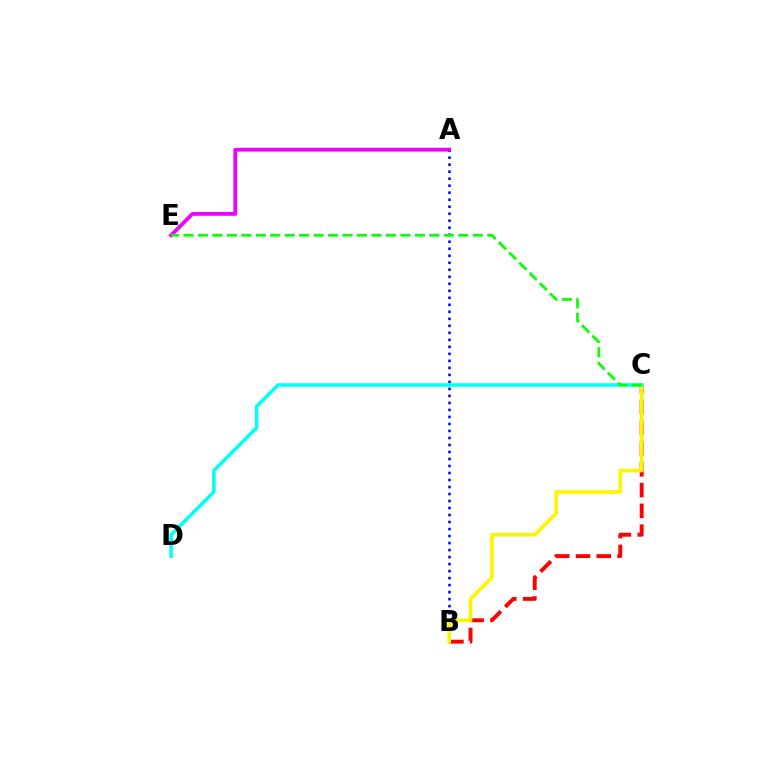{('A', 'B'): [{'color': '#0010ff', 'line_style': 'dotted', 'thickness': 1.9}], ('B', 'C'): [{'color': '#ff0000', 'line_style': 'dashed', 'thickness': 2.82}, {'color': '#fcf500', 'line_style': 'solid', 'thickness': 2.65}], ('C', 'D'): [{'color': '#00fff6', 'line_style': 'solid', 'thickness': 2.54}], ('A', 'E'): [{'color': '#ee00ff', 'line_style': 'solid', 'thickness': 2.73}], ('C', 'E'): [{'color': '#08ff00', 'line_style': 'dashed', 'thickness': 1.97}]}